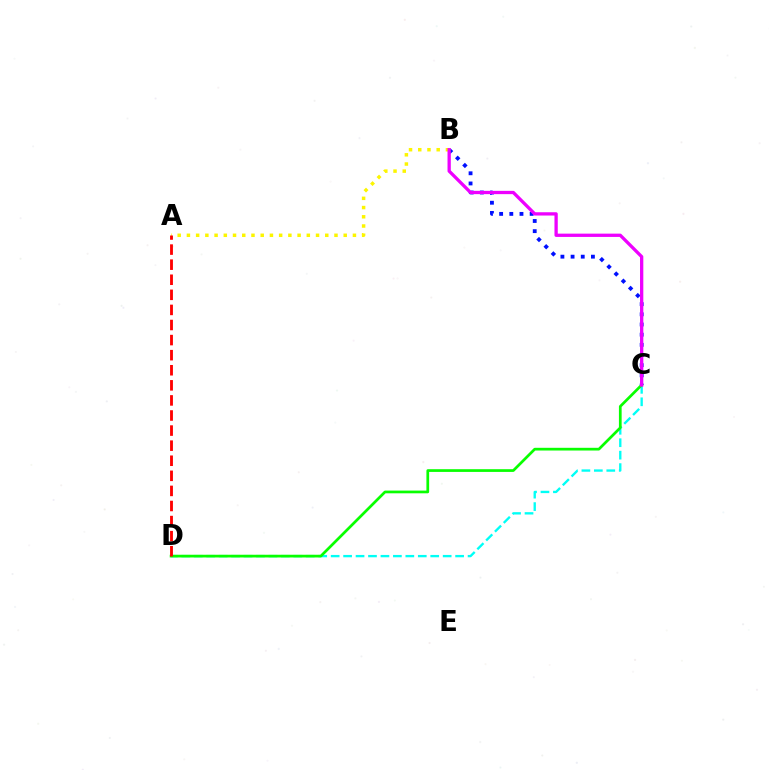{('A', 'B'): [{'color': '#fcf500', 'line_style': 'dotted', 'thickness': 2.51}], ('B', 'C'): [{'color': '#0010ff', 'line_style': 'dotted', 'thickness': 2.76}, {'color': '#ee00ff', 'line_style': 'solid', 'thickness': 2.37}], ('C', 'D'): [{'color': '#00fff6', 'line_style': 'dashed', 'thickness': 1.69}, {'color': '#08ff00', 'line_style': 'solid', 'thickness': 1.96}], ('A', 'D'): [{'color': '#ff0000', 'line_style': 'dashed', 'thickness': 2.05}]}